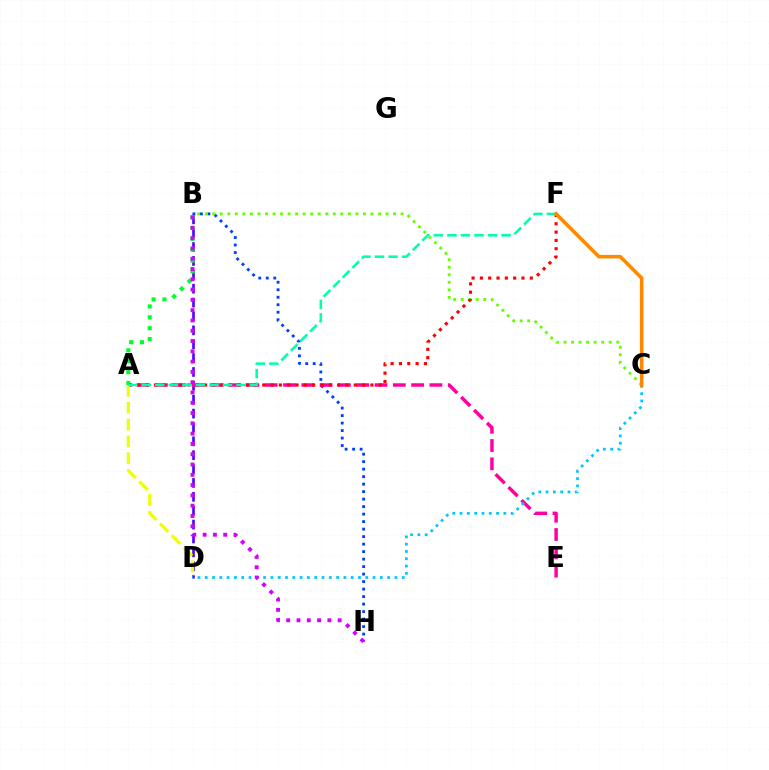{('B', 'D'): [{'color': '#4f00ff', 'line_style': 'dashed', 'thickness': 1.88}], ('B', 'H'): [{'color': '#003fff', 'line_style': 'dotted', 'thickness': 2.04}, {'color': '#d600ff', 'line_style': 'dotted', 'thickness': 2.8}], ('A', 'E'): [{'color': '#ff00a0', 'line_style': 'dashed', 'thickness': 2.49}], ('B', 'C'): [{'color': '#66ff00', 'line_style': 'dotted', 'thickness': 2.05}], ('A', 'B'): [{'color': '#00ff27', 'line_style': 'dotted', 'thickness': 2.95}], ('A', 'F'): [{'color': '#ff0000', 'line_style': 'dotted', 'thickness': 2.26}, {'color': '#00ffaf', 'line_style': 'dashed', 'thickness': 1.84}], ('C', 'D'): [{'color': '#00c7ff', 'line_style': 'dotted', 'thickness': 1.98}], ('A', 'D'): [{'color': '#eeff00', 'line_style': 'dashed', 'thickness': 2.29}], ('C', 'F'): [{'color': '#ff8800', 'line_style': 'solid', 'thickness': 2.57}]}